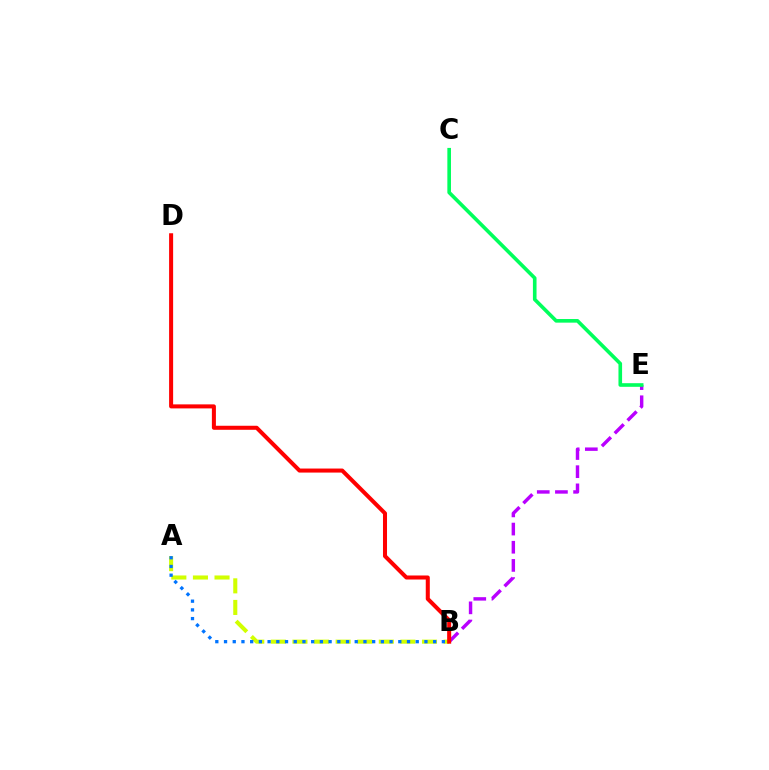{('B', 'E'): [{'color': '#b900ff', 'line_style': 'dashed', 'thickness': 2.47}], ('A', 'B'): [{'color': '#d1ff00', 'line_style': 'dashed', 'thickness': 2.93}, {'color': '#0074ff', 'line_style': 'dotted', 'thickness': 2.37}], ('B', 'D'): [{'color': '#ff0000', 'line_style': 'solid', 'thickness': 2.9}], ('C', 'E'): [{'color': '#00ff5c', 'line_style': 'solid', 'thickness': 2.61}]}